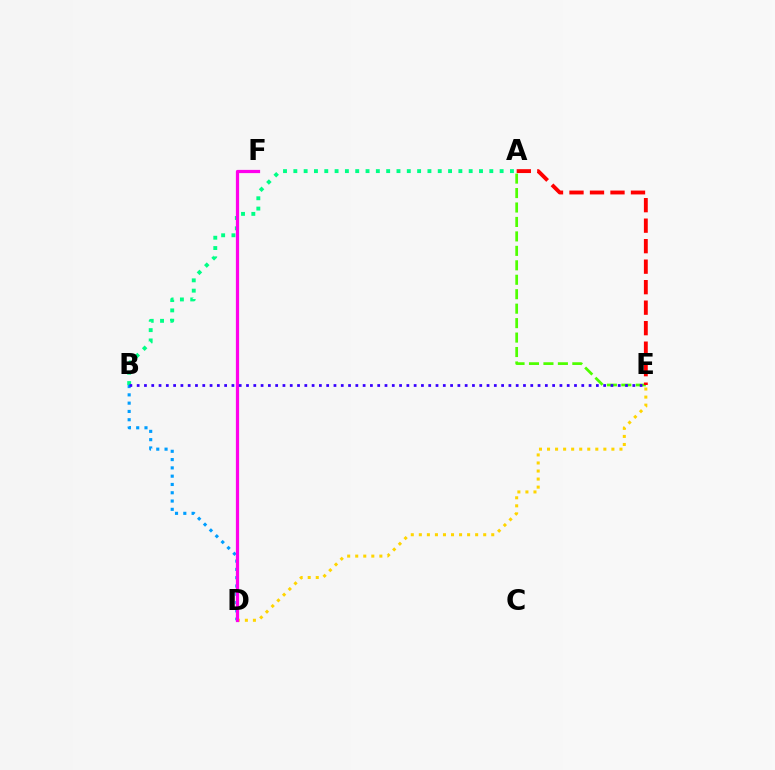{('A', 'B'): [{'color': '#00ff86', 'line_style': 'dotted', 'thickness': 2.8}], ('D', 'E'): [{'color': '#ffd500', 'line_style': 'dotted', 'thickness': 2.19}], ('B', 'D'): [{'color': '#009eff', 'line_style': 'dotted', 'thickness': 2.25}], ('D', 'F'): [{'color': '#ff00ed', 'line_style': 'solid', 'thickness': 2.31}], ('A', 'E'): [{'color': '#4fff00', 'line_style': 'dashed', 'thickness': 1.96}, {'color': '#ff0000', 'line_style': 'dashed', 'thickness': 2.78}], ('B', 'E'): [{'color': '#3700ff', 'line_style': 'dotted', 'thickness': 1.98}]}